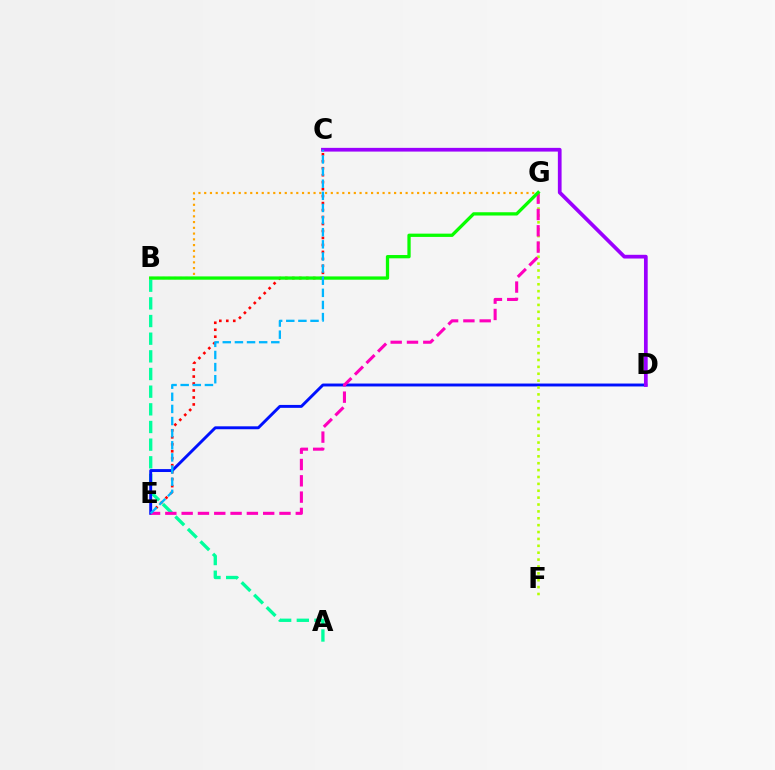{('A', 'B'): [{'color': '#00ff9d', 'line_style': 'dashed', 'thickness': 2.4}], ('C', 'E'): [{'color': '#ff0000', 'line_style': 'dotted', 'thickness': 1.89}, {'color': '#00b5ff', 'line_style': 'dashed', 'thickness': 1.65}], ('D', 'E'): [{'color': '#0010ff', 'line_style': 'solid', 'thickness': 2.1}], ('F', 'G'): [{'color': '#b3ff00', 'line_style': 'dotted', 'thickness': 1.87}], ('C', 'D'): [{'color': '#9b00ff', 'line_style': 'solid', 'thickness': 2.68}], ('E', 'G'): [{'color': '#ff00bd', 'line_style': 'dashed', 'thickness': 2.22}], ('B', 'G'): [{'color': '#ffa500', 'line_style': 'dotted', 'thickness': 1.56}, {'color': '#08ff00', 'line_style': 'solid', 'thickness': 2.36}]}